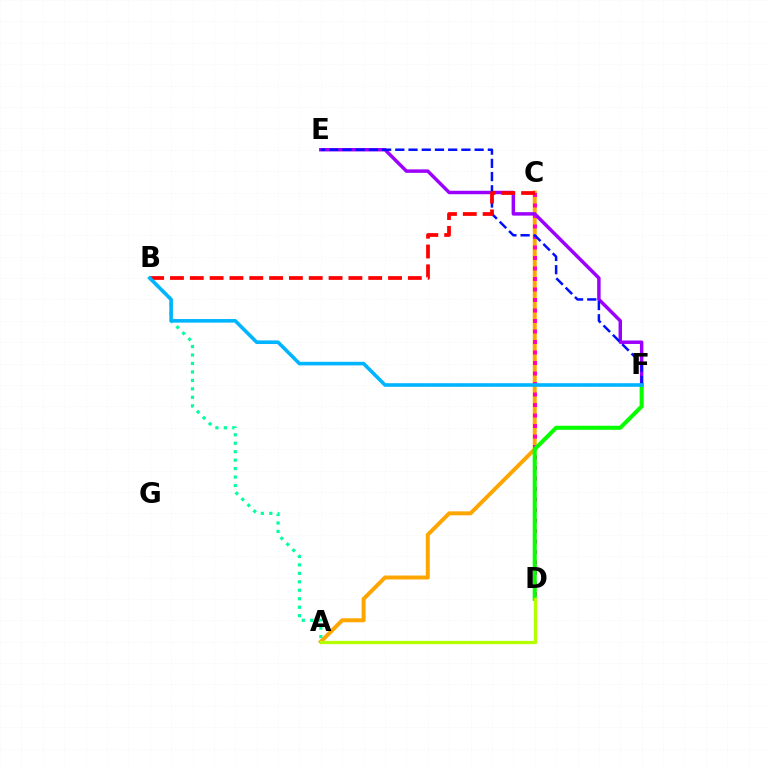{('A', 'C'): [{'color': '#ffa500', 'line_style': 'solid', 'thickness': 2.85}], ('C', 'D'): [{'color': '#ff00bd', 'line_style': 'dotted', 'thickness': 2.85}], ('A', 'B'): [{'color': '#00ff9d', 'line_style': 'dotted', 'thickness': 2.3}], ('D', 'F'): [{'color': '#08ff00', 'line_style': 'solid', 'thickness': 2.92}], ('E', 'F'): [{'color': '#9b00ff', 'line_style': 'solid', 'thickness': 2.49}, {'color': '#0010ff', 'line_style': 'dashed', 'thickness': 1.8}], ('A', 'D'): [{'color': '#b3ff00', 'line_style': 'solid', 'thickness': 2.36}], ('B', 'C'): [{'color': '#ff0000', 'line_style': 'dashed', 'thickness': 2.69}], ('B', 'F'): [{'color': '#00b5ff', 'line_style': 'solid', 'thickness': 2.59}]}